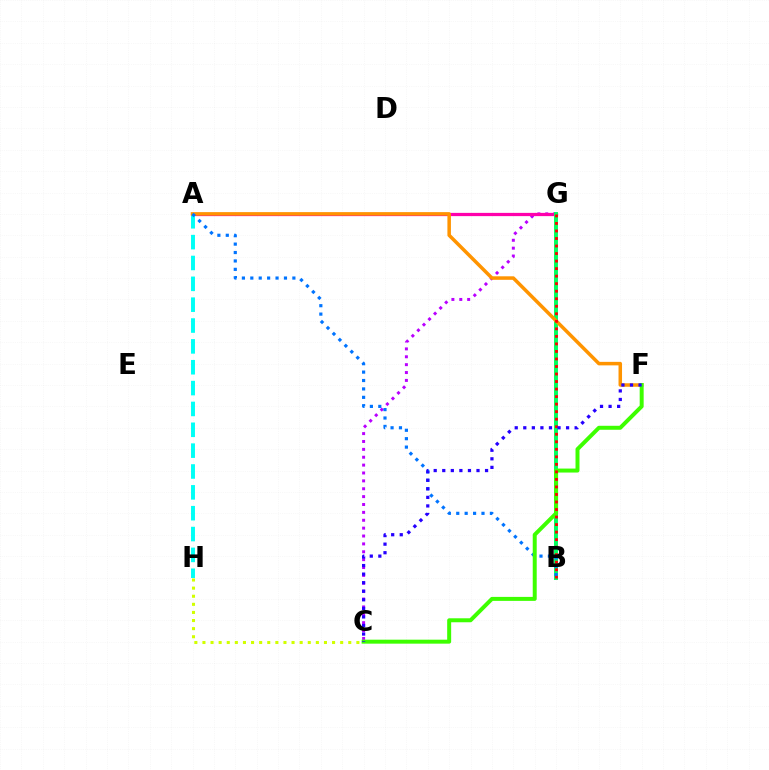{('C', 'G'): [{'color': '#b900ff', 'line_style': 'dotted', 'thickness': 2.14}], ('A', 'G'): [{'color': '#ff00ac', 'line_style': 'solid', 'thickness': 2.34}], ('A', 'H'): [{'color': '#00fff6', 'line_style': 'dashed', 'thickness': 2.83}], ('B', 'G'): [{'color': '#00ff5c', 'line_style': 'solid', 'thickness': 2.83}, {'color': '#ff0000', 'line_style': 'dotted', 'thickness': 2.05}], ('A', 'F'): [{'color': '#ff9400', 'line_style': 'solid', 'thickness': 2.53}], ('C', 'H'): [{'color': '#d1ff00', 'line_style': 'dotted', 'thickness': 2.2}], ('A', 'B'): [{'color': '#0074ff', 'line_style': 'dotted', 'thickness': 2.29}], ('C', 'F'): [{'color': '#3dff00', 'line_style': 'solid', 'thickness': 2.86}, {'color': '#2500ff', 'line_style': 'dotted', 'thickness': 2.33}]}